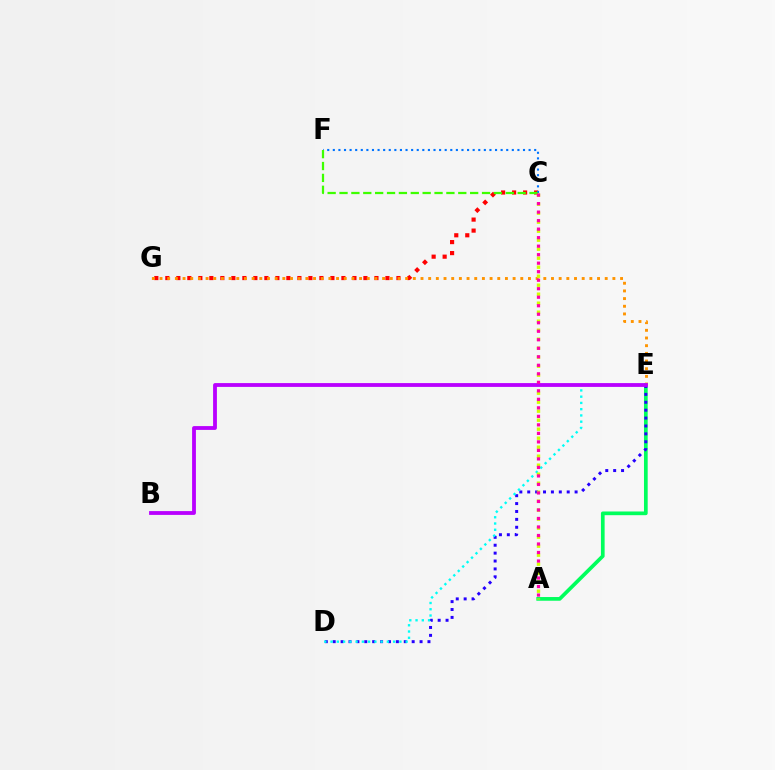{('A', 'E'): [{'color': '#00ff5c', 'line_style': 'solid', 'thickness': 2.66}], ('C', 'G'): [{'color': '#ff0000', 'line_style': 'dotted', 'thickness': 2.99}], ('D', 'E'): [{'color': '#2500ff', 'line_style': 'dotted', 'thickness': 2.15}, {'color': '#00fff6', 'line_style': 'dotted', 'thickness': 1.7}], ('C', 'F'): [{'color': '#0074ff', 'line_style': 'dotted', 'thickness': 1.52}, {'color': '#3dff00', 'line_style': 'dashed', 'thickness': 1.61}], ('E', 'G'): [{'color': '#ff9400', 'line_style': 'dotted', 'thickness': 2.09}], ('A', 'C'): [{'color': '#d1ff00', 'line_style': 'dotted', 'thickness': 2.45}, {'color': '#ff00ac', 'line_style': 'dotted', 'thickness': 2.31}], ('B', 'E'): [{'color': '#b900ff', 'line_style': 'solid', 'thickness': 2.75}]}